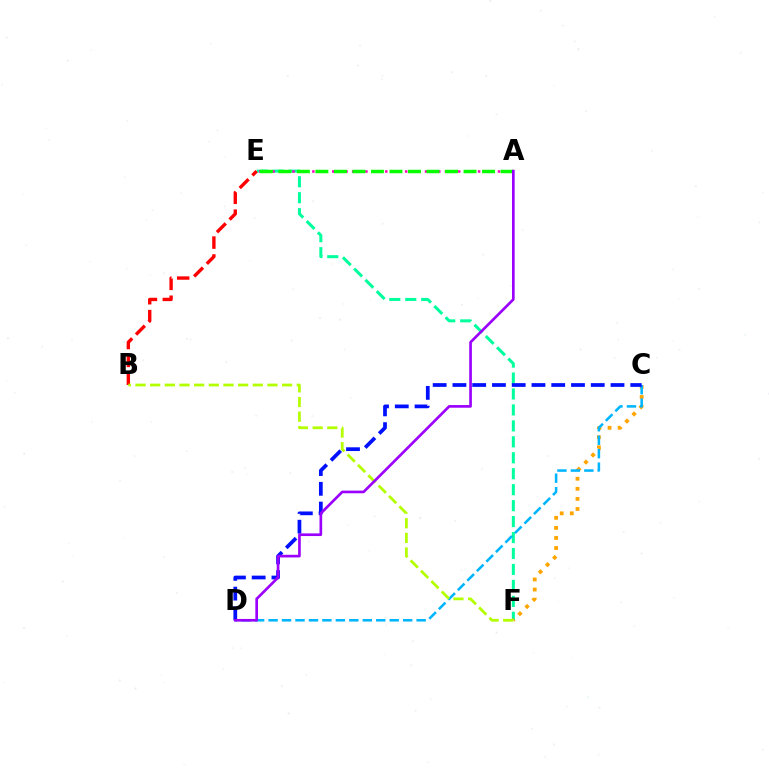{('E', 'F'): [{'color': '#00ff9d', 'line_style': 'dashed', 'thickness': 2.17}], ('B', 'E'): [{'color': '#ff0000', 'line_style': 'dashed', 'thickness': 2.43}], ('A', 'E'): [{'color': '#ff00bd', 'line_style': 'dotted', 'thickness': 1.8}, {'color': '#08ff00', 'line_style': 'dashed', 'thickness': 2.52}], ('C', 'F'): [{'color': '#ffa500', 'line_style': 'dotted', 'thickness': 2.74}], ('C', 'D'): [{'color': '#00b5ff', 'line_style': 'dashed', 'thickness': 1.83}, {'color': '#0010ff', 'line_style': 'dashed', 'thickness': 2.68}], ('B', 'F'): [{'color': '#b3ff00', 'line_style': 'dashed', 'thickness': 1.99}], ('A', 'D'): [{'color': '#9b00ff', 'line_style': 'solid', 'thickness': 1.92}]}